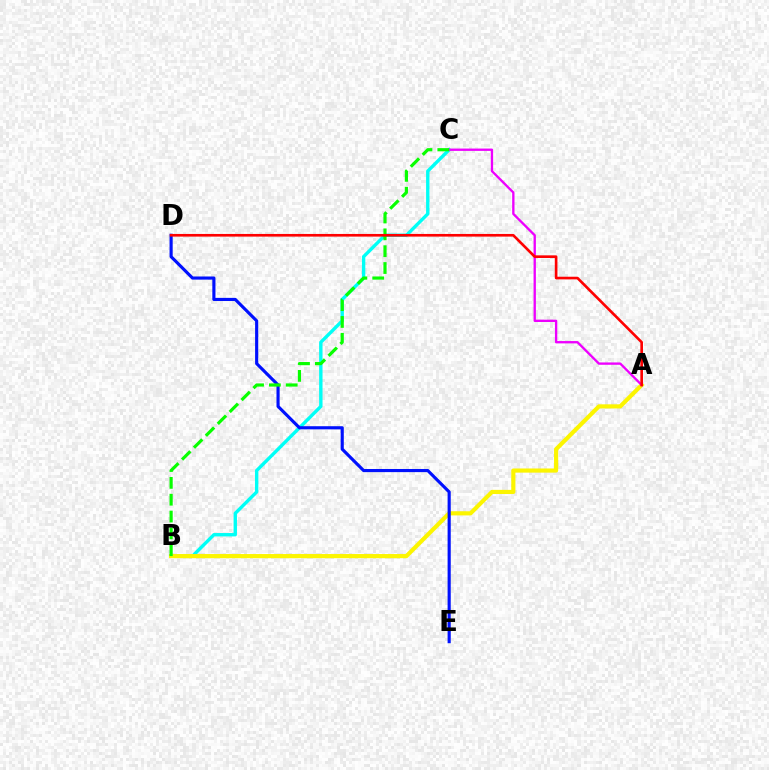{('B', 'C'): [{'color': '#00fff6', 'line_style': 'solid', 'thickness': 2.43}, {'color': '#08ff00', 'line_style': 'dashed', 'thickness': 2.29}], ('A', 'B'): [{'color': '#fcf500', 'line_style': 'solid', 'thickness': 2.99}], ('A', 'C'): [{'color': '#ee00ff', 'line_style': 'solid', 'thickness': 1.68}], ('D', 'E'): [{'color': '#0010ff', 'line_style': 'solid', 'thickness': 2.26}], ('A', 'D'): [{'color': '#ff0000', 'line_style': 'solid', 'thickness': 1.91}]}